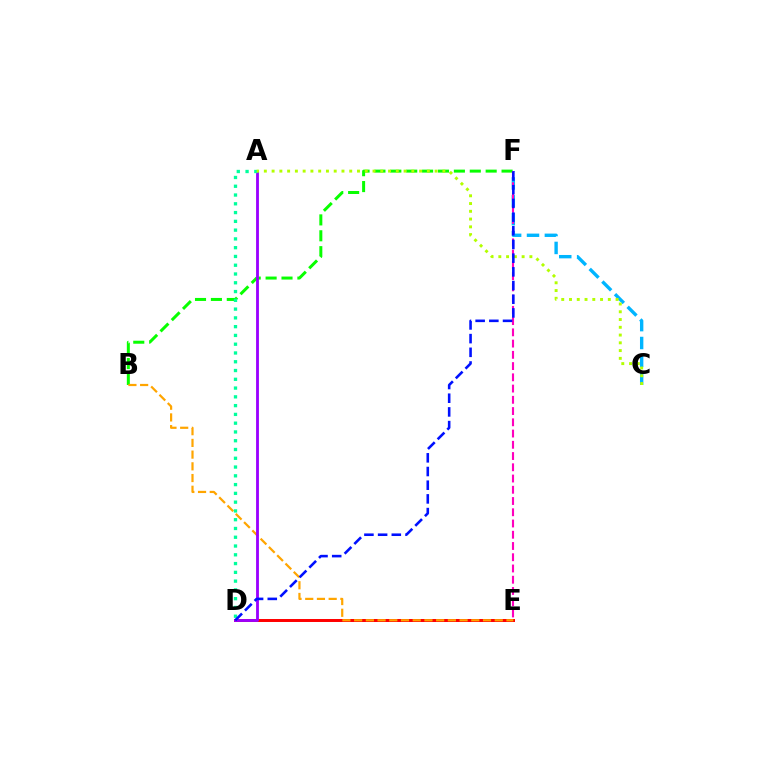{('D', 'E'): [{'color': '#ff0000', 'line_style': 'solid', 'thickness': 2.15}], ('C', 'F'): [{'color': '#00b5ff', 'line_style': 'dashed', 'thickness': 2.43}], ('B', 'F'): [{'color': '#08ff00', 'line_style': 'dashed', 'thickness': 2.16}], ('B', 'E'): [{'color': '#ffa500', 'line_style': 'dashed', 'thickness': 1.59}], ('A', 'D'): [{'color': '#9b00ff', 'line_style': 'solid', 'thickness': 2.04}, {'color': '#00ff9d', 'line_style': 'dotted', 'thickness': 2.38}], ('A', 'C'): [{'color': '#b3ff00', 'line_style': 'dotted', 'thickness': 2.11}], ('E', 'F'): [{'color': '#ff00bd', 'line_style': 'dashed', 'thickness': 1.53}], ('D', 'F'): [{'color': '#0010ff', 'line_style': 'dashed', 'thickness': 1.86}]}